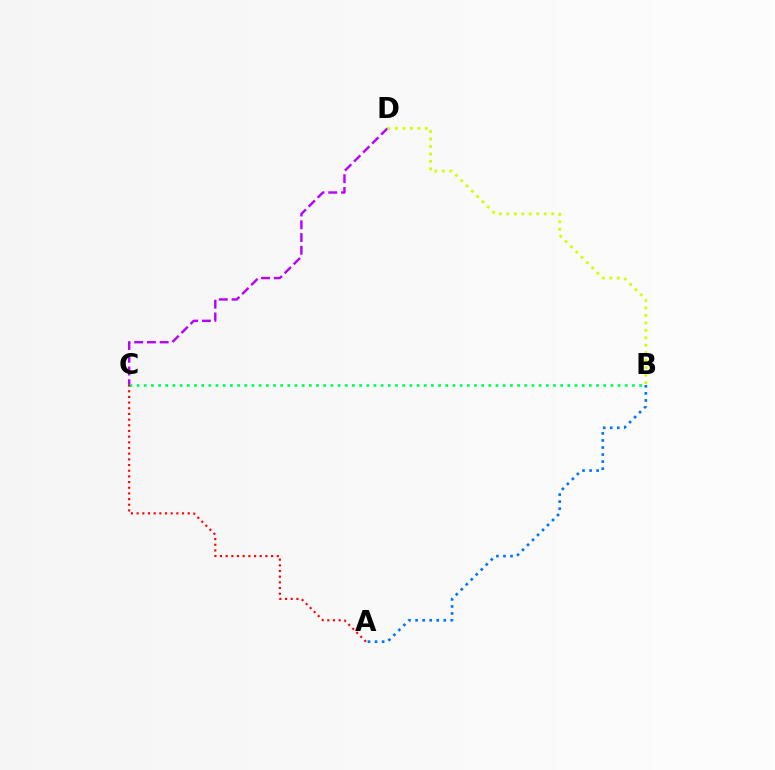{('C', 'D'): [{'color': '#b900ff', 'line_style': 'dashed', 'thickness': 1.73}], ('A', 'B'): [{'color': '#0074ff', 'line_style': 'dotted', 'thickness': 1.92}], ('B', 'C'): [{'color': '#00ff5c', 'line_style': 'dotted', 'thickness': 1.95}], ('A', 'C'): [{'color': '#ff0000', 'line_style': 'dotted', 'thickness': 1.54}], ('B', 'D'): [{'color': '#d1ff00', 'line_style': 'dotted', 'thickness': 2.03}]}